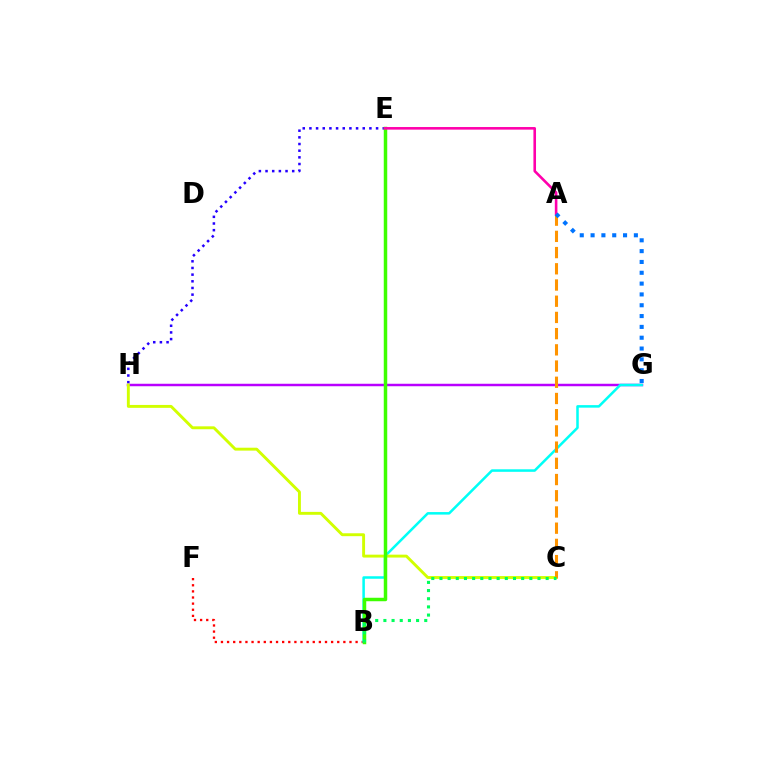{('E', 'H'): [{'color': '#2500ff', 'line_style': 'dotted', 'thickness': 1.81}], ('B', 'F'): [{'color': '#ff0000', 'line_style': 'dotted', 'thickness': 1.66}], ('G', 'H'): [{'color': '#b900ff', 'line_style': 'solid', 'thickness': 1.78}], ('B', 'G'): [{'color': '#00fff6', 'line_style': 'solid', 'thickness': 1.82}], ('C', 'H'): [{'color': '#d1ff00', 'line_style': 'solid', 'thickness': 2.09}], ('B', 'E'): [{'color': '#3dff00', 'line_style': 'solid', 'thickness': 2.5}], ('A', 'C'): [{'color': '#ff9400', 'line_style': 'dashed', 'thickness': 2.2}], ('A', 'E'): [{'color': '#ff00ac', 'line_style': 'solid', 'thickness': 1.87}], ('B', 'C'): [{'color': '#00ff5c', 'line_style': 'dotted', 'thickness': 2.22}], ('A', 'G'): [{'color': '#0074ff', 'line_style': 'dotted', 'thickness': 2.94}]}